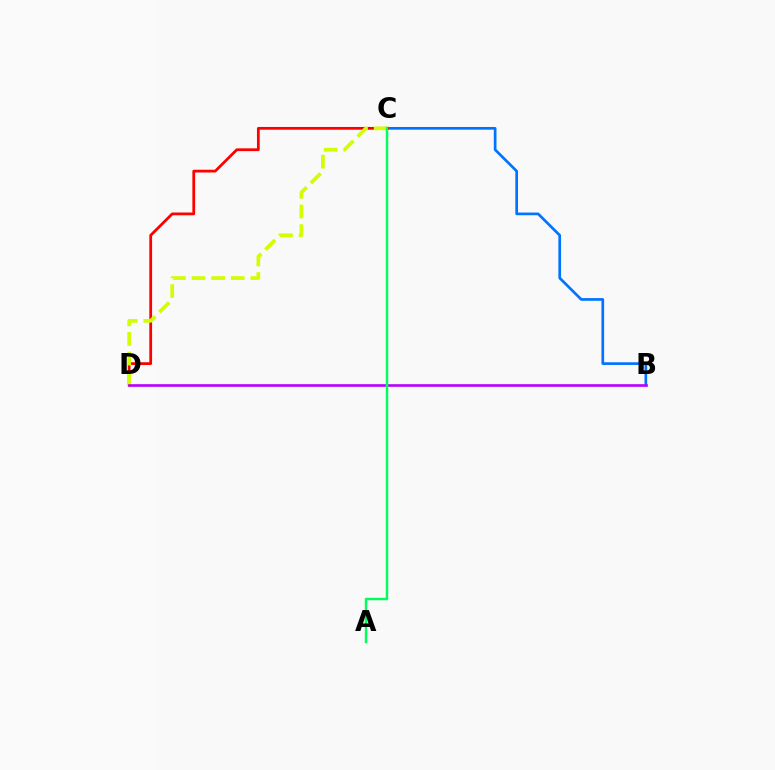{('B', 'C'): [{'color': '#0074ff', 'line_style': 'solid', 'thickness': 1.94}], ('C', 'D'): [{'color': '#ff0000', 'line_style': 'solid', 'thickness': 1.99}, {'color': '#d1ff00', 'line_style': 'dashed', 'thickness': 2.66}], ('B', 'D'): [{'color': '#b900ff', 'line_style': 'solid', 'thickness': 1.91}], ('A', 'C'): [{'color': '#00ff5c', 'line_style': 'solid', 'thickness': 1.77}]}